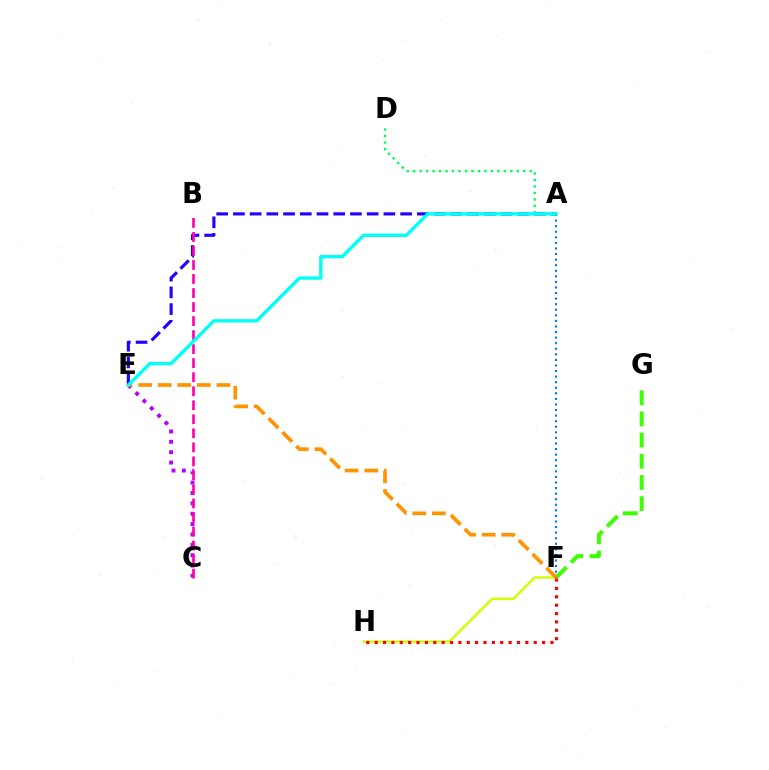{('A', 'E'): [{'color': '#2500ff', 'line_style': 'dashed', 'thickness': 2.27}, {'color': '#00fff6', 'line_style': 'solid', 'thickness': 2.42}], ('F', 'H'): [{'color': '#d1ff00', 'line_style': 'solid', 'thickness': 1.75}, {'color': '#ff0000', 'line_style': 'dotted', 'thickness': 2.27}], ('C', 'E'): [{'color': '#b900ff', 'line_style': 'dotted', 'thickness': 2.82}], ('F', 'G'): [{'color': '#3dff00', 'line_style': 'dashed', 'thickness': 2.88}], ('B', 'C'): [{'color': '#ff00ac', 'line_style': 'dashed', 'thickness': 1.91}], ('A', 'D'): [{'color': '#00ff5c', 'line_style': 'dotted', 'thickness': 1.76}], ('A', 'F'): [{'color': '#0074ff', 'line_style': 'dotted', 'thickness': 1.51}], ('E', 'F'): [{'color': '#ff9400', 'line_style': 'dashed', 'thickness': 2.66}]}